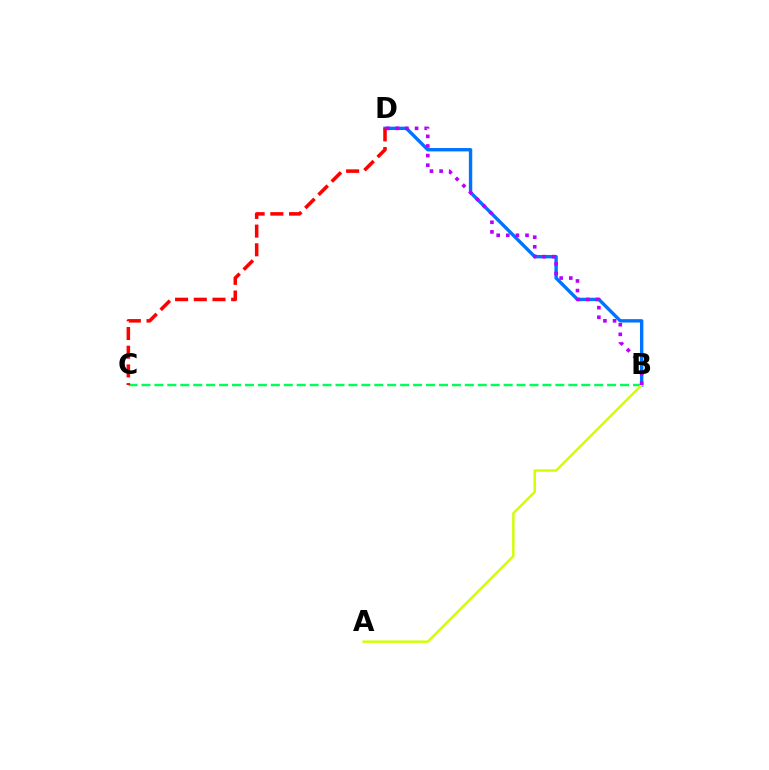{('B', 'D'): [{'color': '#0074ff', 'line_style': 'solid', 'thickness': 2.44}, {'color': '#b900ff', 'line_style': 'dotted', 'thickness': 2.61}], ('B', 'C'): [{'color': '#00ff5c', 'line_style': 'dashed', 'thickness': 1.76}], ('A', 'B'): [{'color': '#d1ff00', 'line_style': 'solid', 'thickness': 1.76}], ('C', 'D'): [{'color': '#ff0000', 'line_style': 'dashed', 'thickness': 2.54}]}